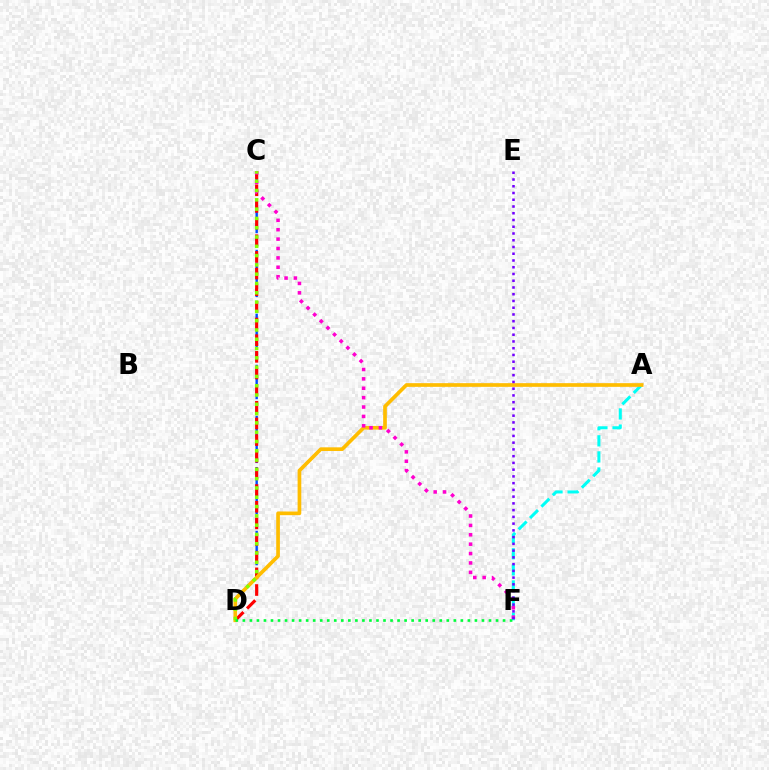{('C', 'D'): [{'color': '#004bff', 'line_style': 'dashed', 'thickness': 1.74}, {'color': '#ff0000', 'line_style': 'dashed', 'thickness': 2.26}, {'color': '#84ff00', 'line_style': 'dotted', 'thickness': 2.53}], ('A', 'F'): [{'color': '#00fff6', 'line_style': 'dashed', 'thickness': 2.19}], ('A', 'D'): [{'color': '#ffbd00', 'line_style': 'solid', 'thickness': 2.65}], ('C', 'F'): [{'color': '#ff00cf', 'line_style': 'dotted', 'thickness': 2.55}], ('D', 'F'): [{'color': '#00ff39', 'line_style': 'dotted', 'thickness': 1.91}], ('E', 'F'): [{'color': '#7200ff', 'line_style': 'dotted', 'thickness': 1.83}]}